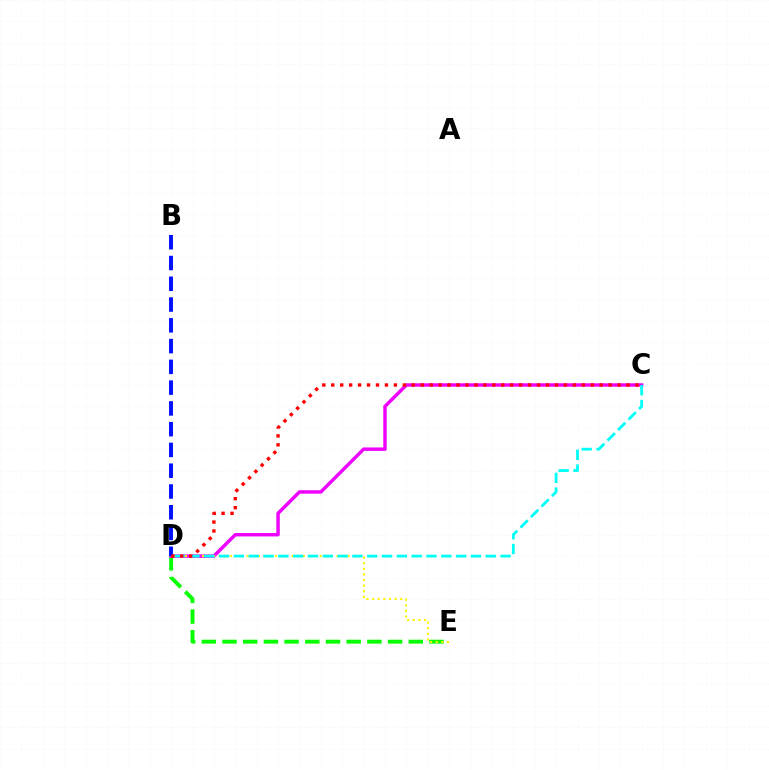{('D', 'E'): [{'color': '#08ff00', 'line_style': 'dashed', 'thickness': 2.81}, {'color': '#fcf500', 'line_style': 'dotted', 'thickness': 1.52}], ('C', 'D'): [{'color': '#ee00ff', 'line_style': 'solid', 'thickness': 2.48}, {'color': '#00fff6', 'line_style': 'dashed', 'thickness': 2.01}, {'color': '#ff0000', 'line_style': 'dotted', 'thickness': 2.43}], ('B', 'D'): [{'color': '#0010ff', 'line_style': 'dashed', 'thickness': 2.82}]}